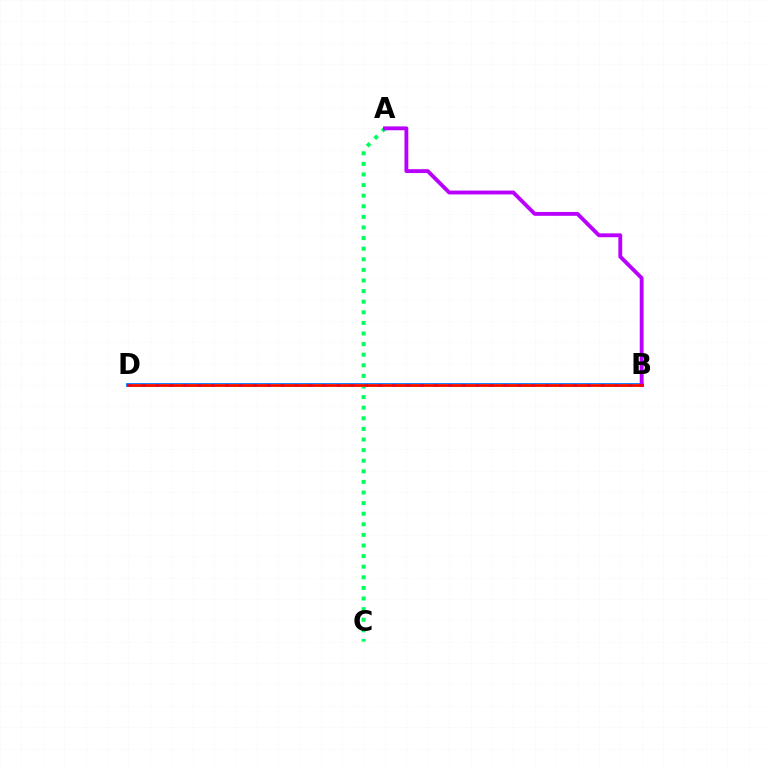{('B', 'D'): [{'color': '#0074ff', 'line_style': 'solid', 'thickness': 2.72}, {'color': '#d1ff00', 'line_style': 'dashed', 'thickness': 1.89}, {'color': '#ff0000', 'line_style': 'solid', 'thickness': 1.9}], ('A', 'C'): [{'color': '#00ff5c', 'line_style': 'dotted', 'thickness': 2.88}], ('A', 'B'): [{'color': '#b900ff', 'line_style': 'solid', 'thickness': 2.77}]}